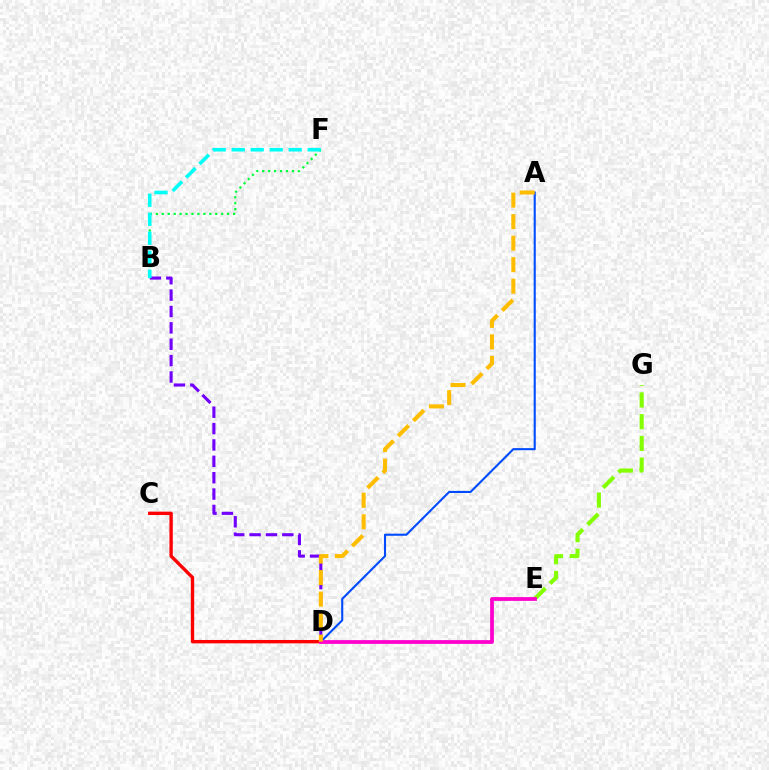{('E', 'G'): [{'color': '#84ff00', 'line_style': 'dashed', 'thickness': 2.95}], ('C', 'D'): [{'color': '#ff0000', 'line_style': 'solid', 'thickness': 2.43}], ('A', 'D'): [{'color': '#004bff', 'line_style': 'solid', 'thickness': 1.51}, {'color': '#ffbd00', 'line_style': 'dashed', 'thickness': 2.92}], ('B', 'F'): [{'color': '#00ff39', 'line_style': 'dotted', 'thickness': 1.61}, {'color': '#00fff6', 'line_style': 'dashed', 'thickness': 2.58}], ('B', 'D'): [{'color': '#7200ff', 'line_style': 'dashed', 'thickness': 2.22}], ('D', 'E'): [{'color': '#ff00cf', 'line_style': 'solid', 'thickness': 2.72}]}